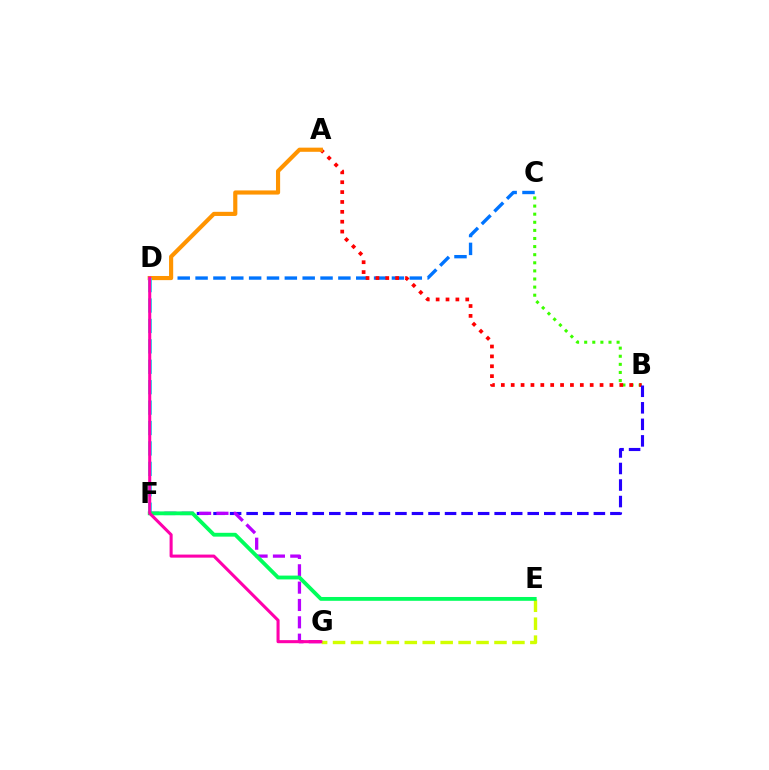{('C', 'D'): [{'color': '#0074ff', 'line_style': 'dashed', 'thickness': 2.43}], ('E', 'G'): [{'color': '#d1ff00', 'line_style': 'dashed', 'thickness': 2.44}], ('B', 'C'): [{'color': '#3dff00', 'line_style': 'dotted', 'thickness': 2.2}], ('A', 'B'): [{'color': '#ff0000', 'line_style': 'dotted', 'thickness': 2.68}], ('B', 'F'): [{'color': '#2500ff', 'line_style': 'dashed', 'thickness': 2.25}], ('A', 'D'): [{'color': '#ff9400', 'line_style': 'solid', 'thickness': 2.98}], ('D', 'F'): [{'color': '#00fff6', 'line_style': 'dashed', 'thickness': 2.77}], ('F', 'G'): [{'color': '#b900ff', 'line_style': 'dashed', 'thickness': 2.36}], ('E', 'F'): [{'color': '#00ff5c', 'line_style': 'solid', 'thickness': 2.76}], ('D', 'G'): [{'color': '#ff00ac', 'line_style': 'solid', 'thickness': 2.21}]}